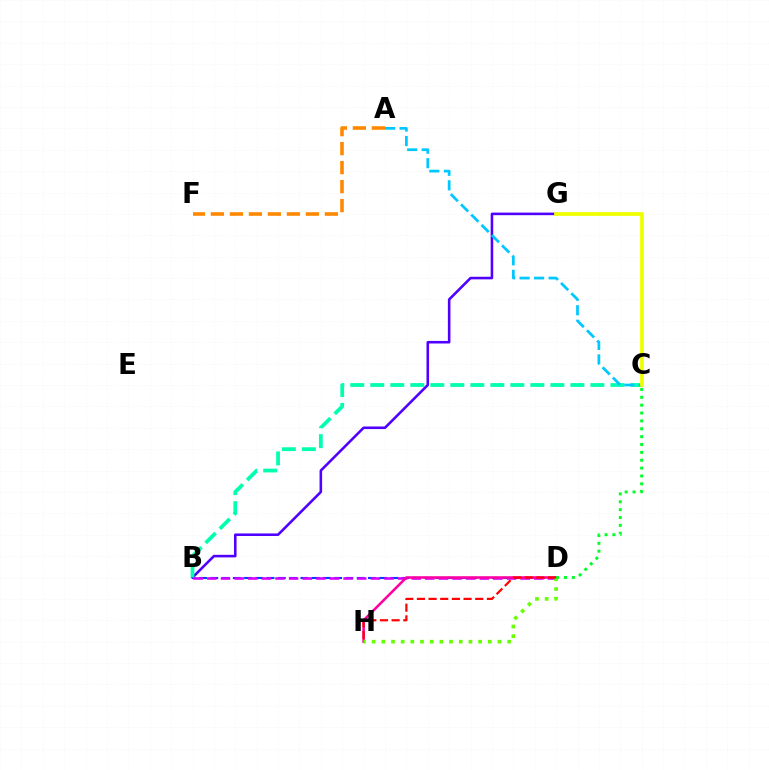{('B', 'G'): [{'color': '#4f00ff', 'line_style': 'solid', 'thickness': 1.85}], ('B', 'D'): [{'color': '#003fff', 'line_style': 'dashed', 'thickness': 1.53}, {'color': '#d600ff', 'line_style': 'dashed', 'thickness': 1.85}], ('A', 'F'): [{'color': '#ff8800', 'line_style': 'dashed', 'thickness': 2.58}], ('B', 'C'): [{'color': '#00ffaf', 'line_style': 'dashed', 'thickness': 2.72}], ('D', 'H'): [{'color': '#ff00a0', 'line_style': 'solid', 'thickness': 1.83}, {'color': '#66ff00', 'line_style': 'dotted', 'thickness': 2.63}, {'color': '#ff0000', 'line_style': 'dashed', 'thickness': 1.58}], ('C', 'D'): [{'color': '#00ff27', 'line_style': 'dotted', 'thickness': 2.14}], ('A', 'C'): [{'color': '#00c7ff', 'line_style': 'dashed', 'thickness': 1.97}], ('C', 'G'): [{'color': '#eeff00', 'line_style': 'solid', 'thickness': 2.71}]}